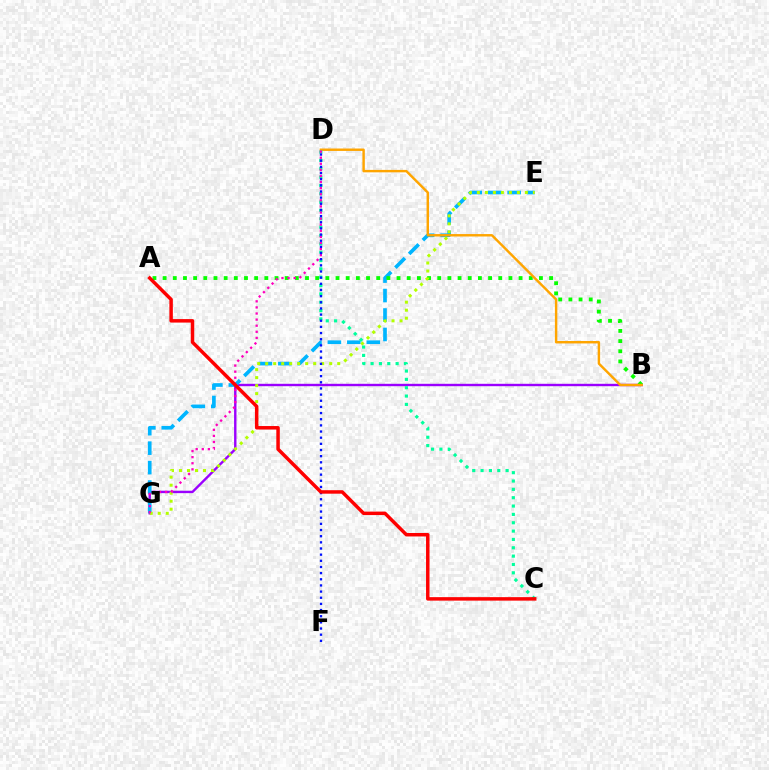{('B', 'G'): [{'color': '#9b00ff', 'line_style': 'solid', 'thickness': 1.73}], ('E', 'G'): [{'color': '#00b5ff', 'line_style': 'dashed', 'thickness': 2.64}, {'color': '#b3ff00', 'line_style': 'dotted', 'thickness': 2.17}], ('A', 'B'): [{'color': '#08ff00', 'line_style': 'dotted', 'thickness': 2.76}], ('B', 'D'): [{'color': '#ffa500', 'line_style': 'solid', 'thickness': 1.75}], ('C', 'D'): [{'color': '#00ff9d', 'line_style': 'dotted', 'thickness': 2.27}], ('D', 'G'): [{'color': '#ff00bd', 'line_style': 'dotted', 'thickness': 1.66}], ('D', 'F'): [{'color': '#0010ff', 'line_style': 'dotted', 'thickness': 1.67}], ('A', 'C'): [{'color': '#ff0000', 'line_style': 'solid', 'thickness': 2.5}]}